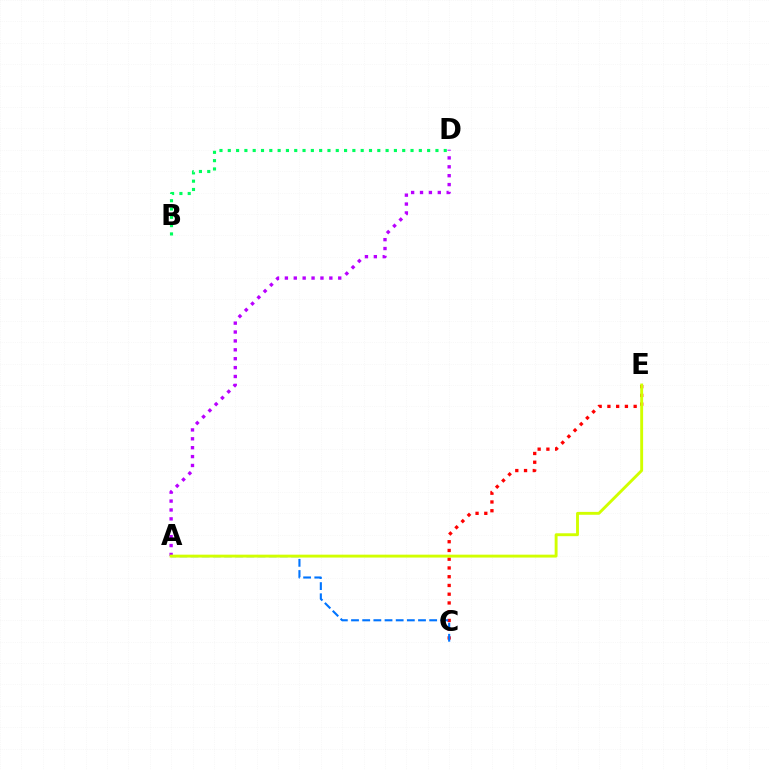{('C', 'E'): [{'color': '#ff0000', 'line_style': 'dotted', 'thickness': 2.38}], ('A', 'C'): [{'color': '#0074ff', 'line_style': 'dashed', 'thickness': 1.52}], ('B', 'D'): [{'color': '#00ff5c', 'line_style': 'dotted', 'thickness': 2.26}], ('A', 'D'): [{'color': '#b900ff', 'line_style': 'dotted', 'thickness': 2.42}], ('A', 'E'): [{'color': '#d1ff00', 'line_style': 'solid', 'thickness': 2.08}]}